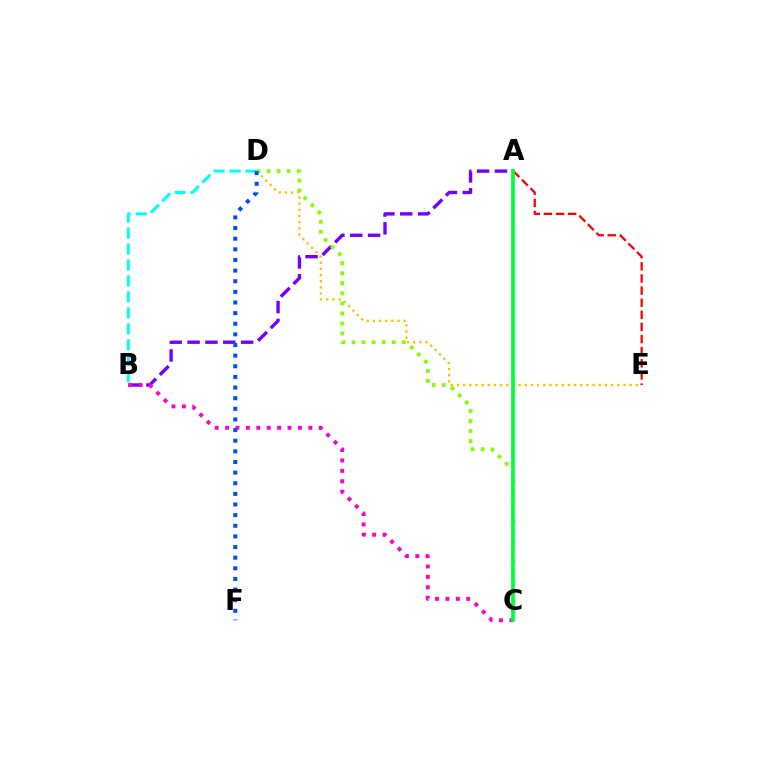{('B', 'D'): [{'color': '#00fff6', 'line_style': 'dashed', 'thickness': 2.17}], ('D', 'E'): [{'color': '#ffbd00', 'line_style': 'dotted', 'thickness': 1.68}], ('A', 'B'): [{'color': '#7200ff', 'line_style': 'dashed', 'thickness': 2.42}], ('C', 'D'): [{'color': '#84ff00', 'line_style': 'dotted', 'thickness': 2.73}], ('B', 'C'): [{'color': '#ff00cf', 'line_style': 'dotted', 'thickness': 2.83}], ('A', 'E'): [{'color': '#ff0000', 'line_style': 'dashed', 'thickness': 1.65}], ('D', 'F'): [{'color': '#004bff', 'line_style': 'dotted', 'thickness': 2.89}], ('A', 'C'): [{'color': '#00ff39', 'line_style': 'solid', 'thickness': 2.68}]}